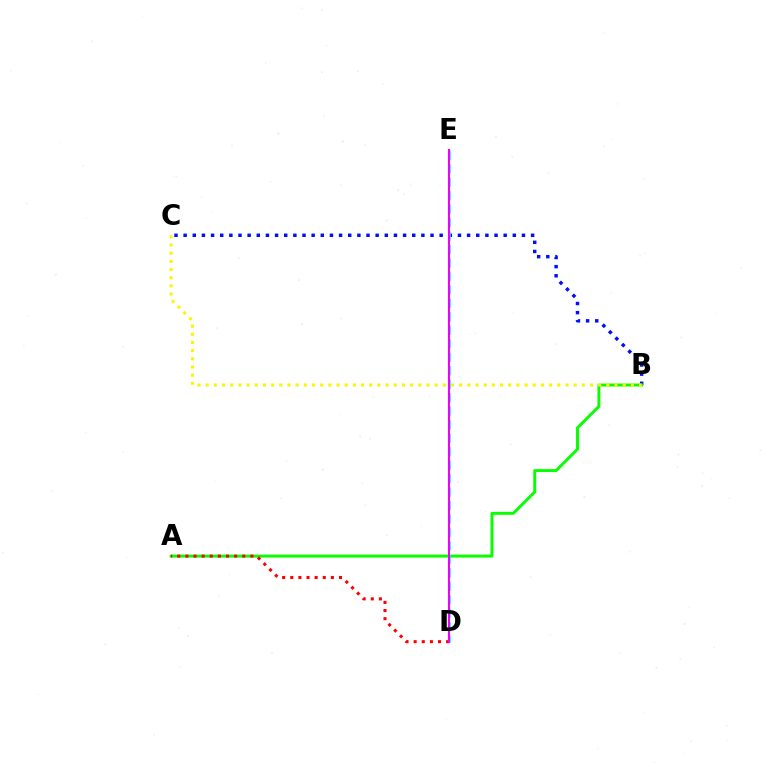{('B', 'C'): [{'color': '#0010ff', 'line_style': 'dotted', 'thickness': 2.48}, {'color': '#fcf500', 'line_style': 'dotted', 'thickness': 2.22}], ('A', 'B'): [{'color': '#08ff00', 'line_style': 'solid', 'thickness': 2.12}], ('A', 'D'): [{'color': '#ff0000', 'line_style': 'dotted', 'thickness': 2.21}], ('D', 'E'): [{'color': '#00fff6', 'line_style': 'dashed', 'thickness': 1.83}, {'color': '#ee00ff', 'line_style': 'solid', 'thickness': 1.51}]}